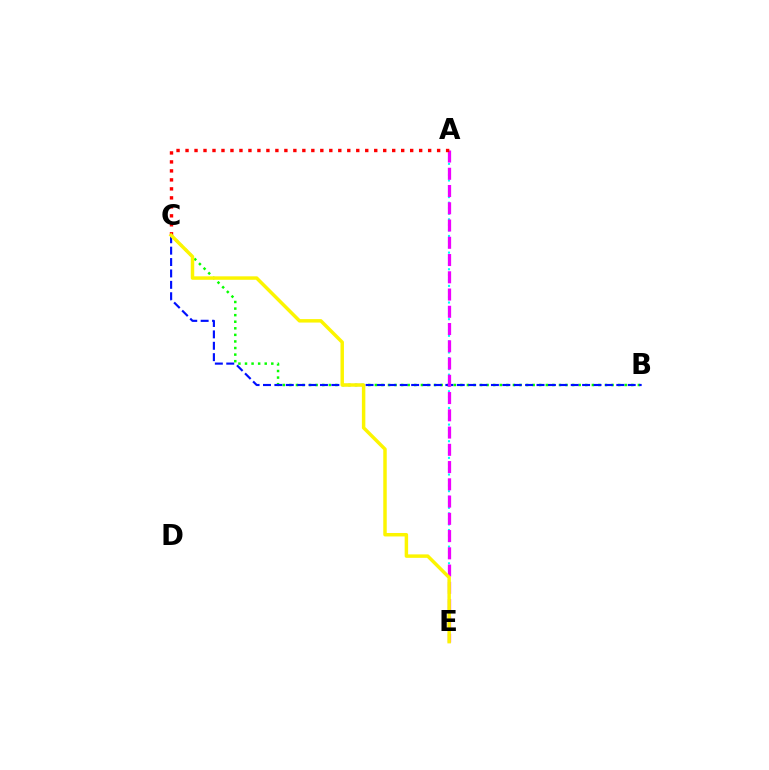{('B', 'C'): [{'color': '#08ff00', 'line_style': 'dotted', 'thickness': 1.79}, {'color': '#0010ff', 'line_style': 'dashed', 'thickness': 1.55}], ('A', 'E'): [{'color': '#00fff6', 'line_style': 'dotted', 'thickness': 1.51}, {'color': '#ee00ff', 'line_style': 'dashed', 'thickness': 2.34}], ('A', 'C'): [{'color': '#ff0000', 'line_style': 'dotted', 'thickness': 2.44}], ('C', 'E'): [{'color': '#fcf500', 'line_style': 'solid', 'thickness': 2.49}]}